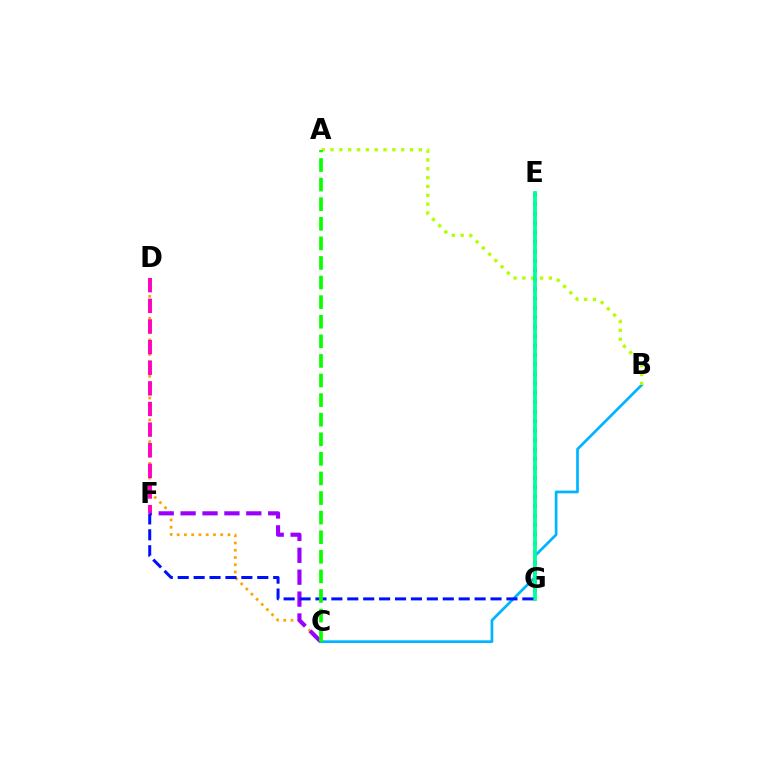{('C', 'D'): [{'color': '#ffa500', 'line_style': 'dotted', 'thickness': 1.97}], ('C', 'F'): [{'color': '#9b00ff', 'line_style': 'dashed', 'thickness': 2.97}], ('B', 'C'): [{'color': '#00b5ff', 'line_style': 'solid', 'thickness': 1.95}], ('A', 'B'): [{'color': '#b3ff00', 'line_style': 'dotted', 'thickness': 2.4}], ('E', 'G'): [{'color': '#ff0000', 'line_style': 'dotted', 'thickness': 2.56}, {'color': '#00ff9d', 'line_style': 'solid', 'thickness': 2.72}], ('D', 'F'): [{'color': '#ff00bd', 'line_style': 'dashed', 'thickness': 2.8}], ('F', 'G'): [{'color': '#0010ff', 'line_style': 'dashed', 'thickness': 2.16}], ('A', 'C'): [{'color': '#08ff00', 'line_style': 'dashed', 'thickness': 2.66}]}